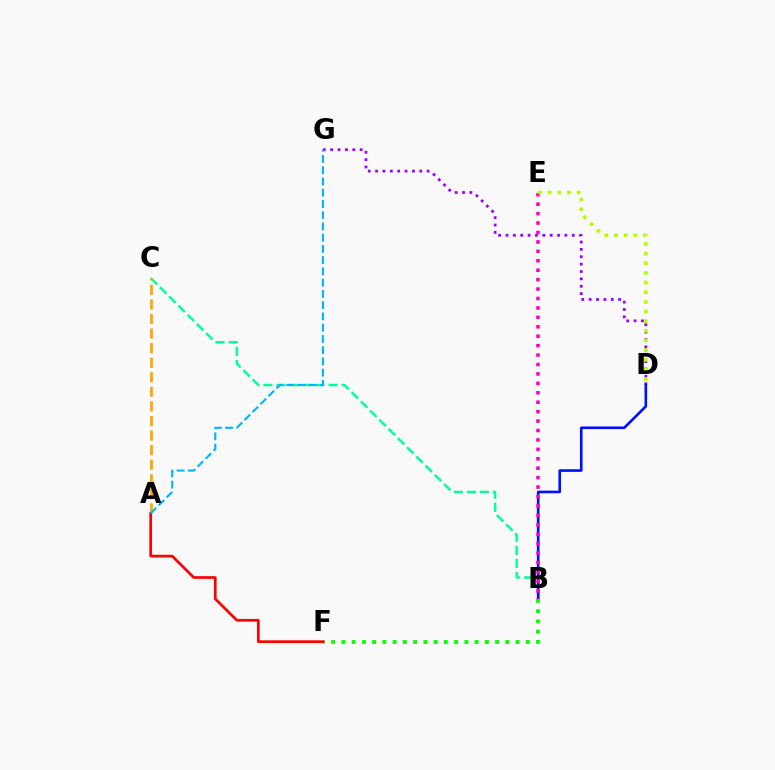{('B', 'C'): [{'color': '#00ff9d', 'line_style': 'dashed', 'thickness': 1.77}], ('A', 'C'): [{'color': '#ffa500', 'line_style': 'dashed', 'thickness': 1.98}], ('D', 'G'): [{'color': '#9b00ff', 'line_style': 'dotted', 'thickness': 2.0}], ('B', 'D'): [{'color': '#0010ff', 'line_style': 'solid', 'thickness': 1.89}], ('B', 'E'): [{'color': '#ff00bd', 'line_style': 'dotted', 'thickness': 2.56}], ('B', 'F'): [{'color': '#08ff00', 'line_style': 'dotted', 'thickness': 2.78}], ('A', 'F'): [{'color': '#ff0000', 'line_style': 'solid', 'thickness': 1.94}], ('A', 'G'): [{'color': '#00b5ff', 'line_style': 'dashed', 'thickness': 1.53}], ('D', 'E'): [{'color': '#b3ff00', 'line_style': 'dotted', 'thickness': 2.62}]}